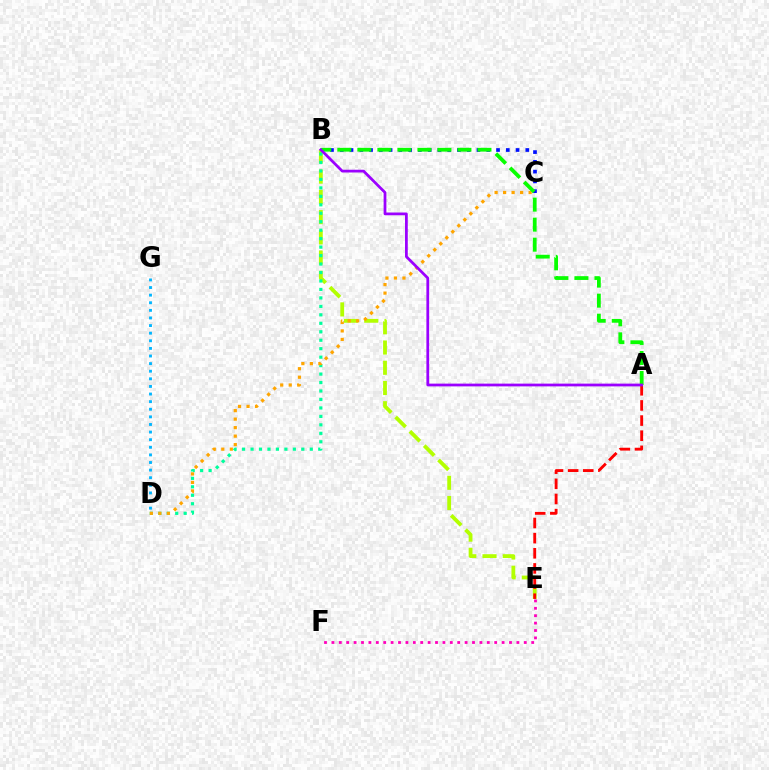{('B', 'E'): [{'color': '#b3ff00', 'line_style': 'dashed', 'thickness': 2.75}], ('B', 'C'): [{'color': '#0010ff', 'line_style': 'dotted', 'thickness': 2.65}], ('A', 'E'): [{'color': '#ff0000', 'line_style': 'dashed', 'thickness': 2.06}], ('E', 'F'): [{'color': '#ff00bd', 'line_style': 'dotted', 'thickness': 2.01}], ('B', 'D'): [{'color': '#00ff9d', 'line_style': 'dotted', 'thickness': 2.3}], ('D', 'G'): [{'color': '#00b5ff', 'line_style': 'dotted', 'thickness': 2.07}], ('C', 'D'): [{'color': '#ffa500', 'line_style': 'dotted', 'thickness': 2.31}], ('A', 'B'): [{'color': '#08ff00', 'line_style': 'dashed', 'thickness': 2.72}, {'color': '#9b00ff', 'line_style': 'solid', 'thickness': 1.98}]}